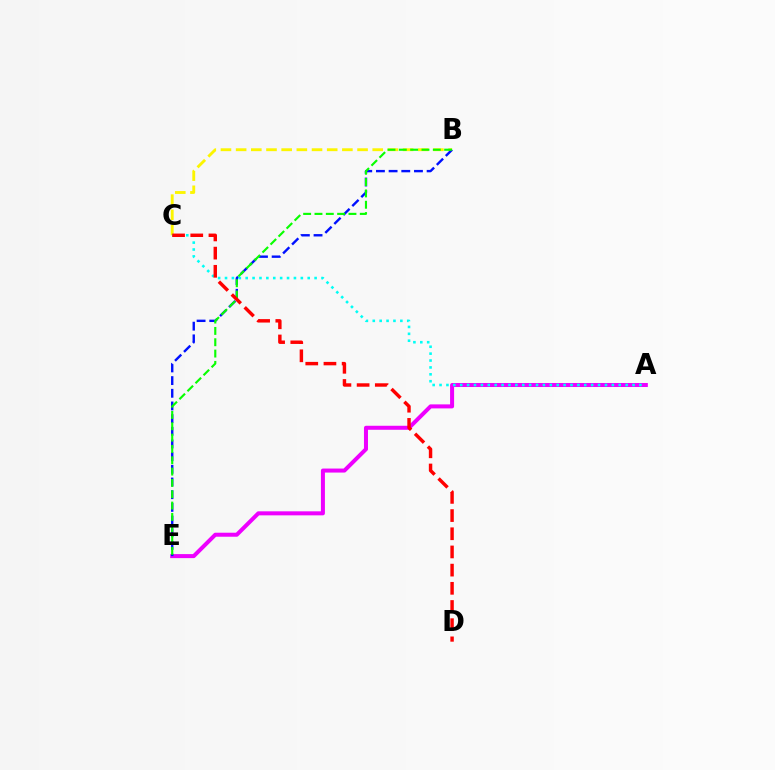{('B', 'C'): [{'color': '#fcf500', 'line_style': 'dashed', 'thickness': 2.06}], ('A', 'E'): [{'color': '#ee00ff', 'line_style': 'solid', 'thickness': 2.89}], ('B', 'E'): [{'color': '#0010ff', 'line_style': 'dashed', 'thickness': 1.72}, {'color': '#08ff00', 'line_style': 'dashed', 'thickness': 1.54}], ('A', 'C'): [{'color': '#00fff6', 'line_style': 'dotted', 'thickness': 1.87}], ('C', 'D'): [{'color': '#ff0000', 'line_style': 'dashed', 'thickness': 2.47}]}